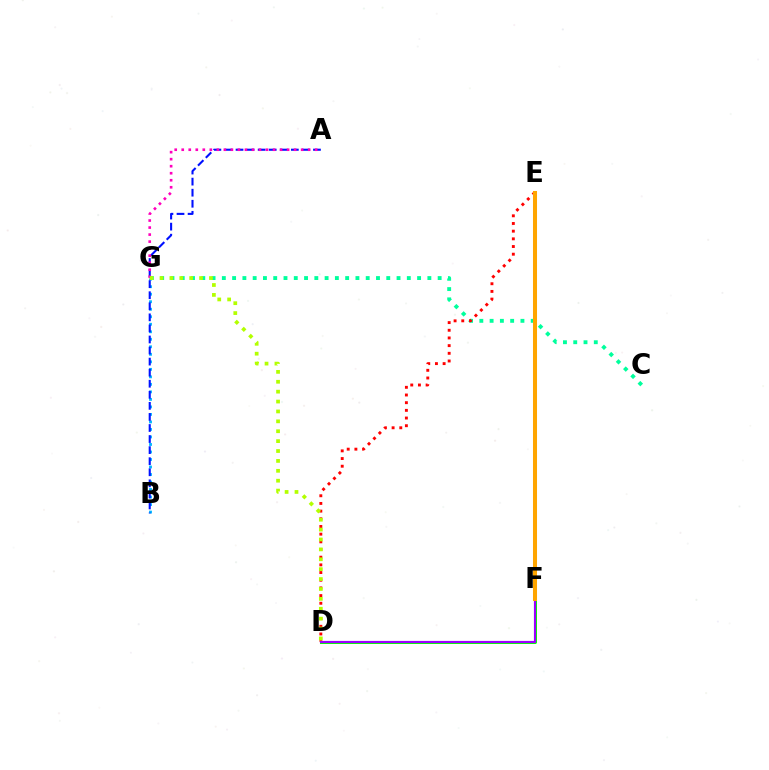{('C', 'G'): [{'color': '#00ff9d', 'line_style': 'dotted', 'thickness': 2.79}], ('B', 'G'): [{'color': '#00b5ff', 'line_style': 'dotted', 'thickness': 2.04}], ('A', 'B'): [{'color': '#0010ff', 'line_style': 'dashed', 'thickness': 1.5}], ('D', 'F'): [{'color': '#08ff00', 'line_style': 'solid', 'thickness': 2.16}, {'color': '#9b00ff', 'line_style': 'solid', 'thickness': 1.56}], ('A', 'G'): [{'color': '#ff00bd', 'line_style': 'dotted', 'thickness': 1.91}], ('D', 'E'): [{'color': '#ff0000', 'line_style': 'dotted', 'thickness': 2.09}], ('E', 'F'): [{'color': '#ffa500', 'line_style': 'solid', 'thickness': 2.91}], ('D', 'G'): [{'color': '#b3ff00', 'line_style': 'dotted', 'thickness': 2.69}]}